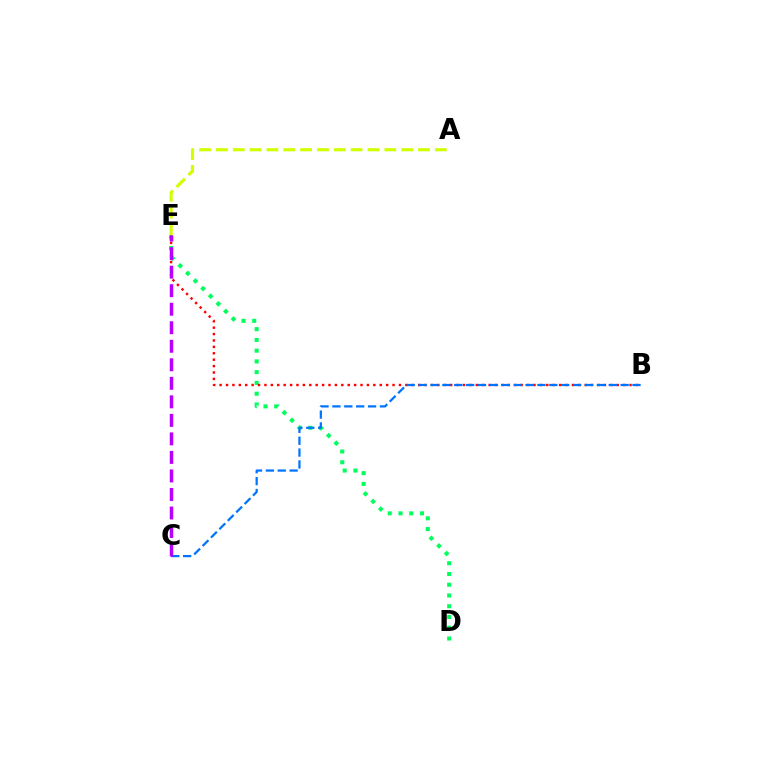{('D', 'E'): [{'color': '#00ff5c', 'line_style': 'dotted', 'thickness': 2.92}], ('B', 'E'): [{'color': '#ff0000', 'line_style': 'dotted', 'thickness': 1.74}], ('B', 'C'): [{'color': '#0074ff', 'line_style': 'dashed', 'thickness': 1.61}], ('A', 'E'): [{'color': '#d1ff00', 'line_style': 'dashed', 'thickness': 2.29}], ('C', 'E'): [{'color': '#b900ff', 'line_style': 'dashed', 'thickness': 2.52}]}